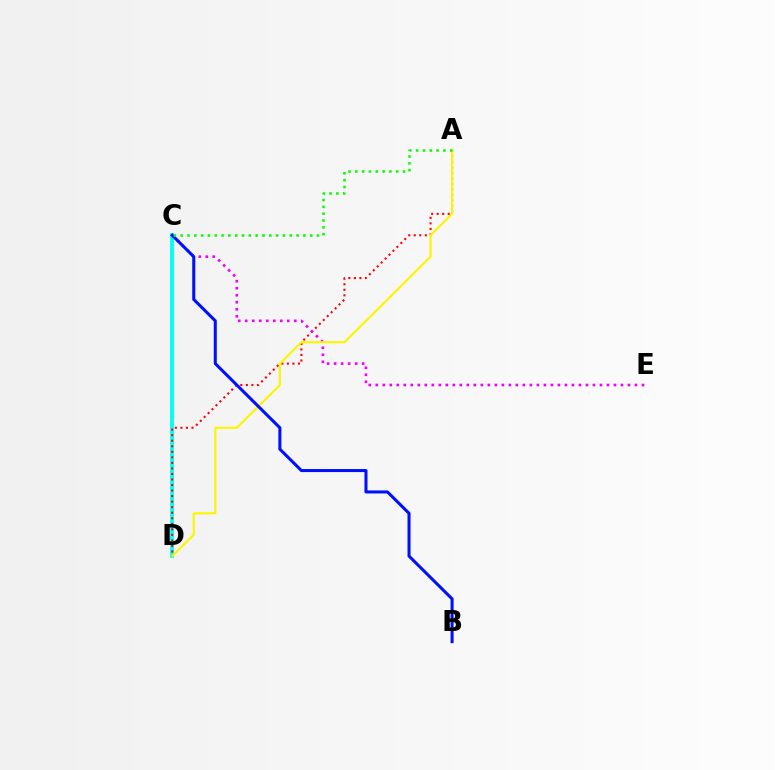{('C', 'D'): [{'color': '#00fff6', 'line_style': 'solid', 'thickness': 2.74}], ('A', 'D'): [{'color': '#ff0000', 'line_style': 'dotted', 'thickness': 1.5}, {'color': '#fcf500', 'line_style': 'solid', 'thickness': 1.53}], ('C', 'E'): [{'color': '#ee00ff', 'line_style': 'dotted', 'thickness': 1.9}], ('B', 'C'): [{'color': '#0010ff', 'line_style': 'solid', 'thickness': 2.19}], ('A', 'C'): [{'color': '#08ff00', 'line_style': 'dotted', 'thickness': 1.85}]}